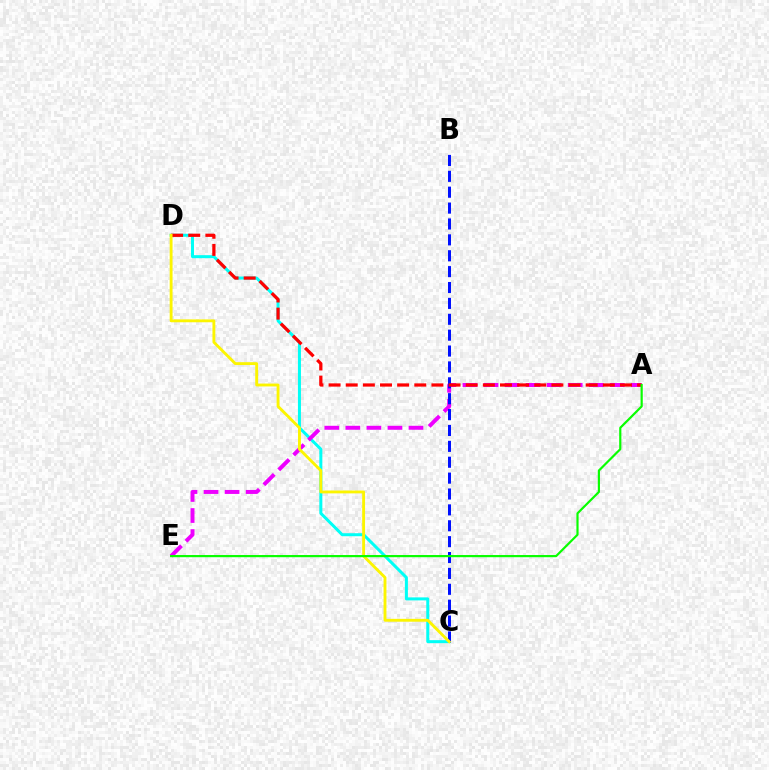{('C', 'D'): [{'color': '#00fff6', 'line_style': 'solid', 'thickness': 2.17}, {'color': '#fcf500', 'line_style': 'solid', 'thickness': 2.06}], ('A', 'E'): [{'color': '#ee00ff', 'line_style': 'dashed', 'thickness': 2.86}, {'color': '#08ff00', 'line_style': 'solid', 'thickness': 1.57}], ('B', 'C'): [{'color': '#0010ff', 'line_style': 'dashed', 'thickness': 2.16}], ('A', 'D'): [{'color': '#ff0000', 'line_style': 'dashed', 'thickness': 2.33}]}